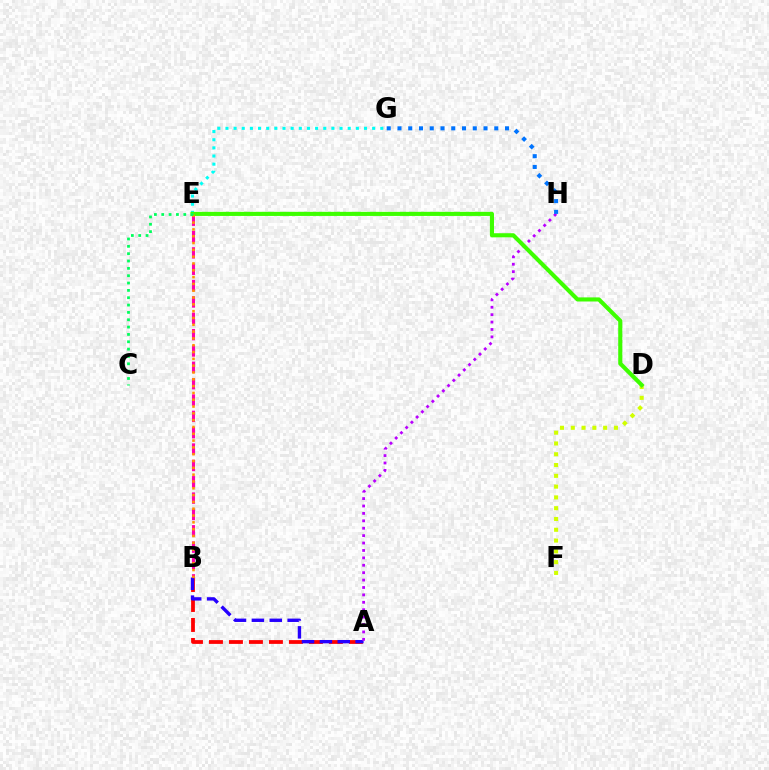{('A', 'B'): [{'color': '#ff0000', 'line_style': 'dashed', 'thickness': 2.72}, {'color': '#2500ff', 'line_style': 'dashed', 'thickness': 2.43}], ('E', 'G'): [{'color': '#00fff6', 'line_style': 'dotted', 'thickness': 2.21}], ('B', 'E'): [{'color': '#ff00ac', 'line_style': 'dashed', 'thickness': 2.22}, {'color': '#ff9400', 'line_style': 'dotted', 'thickness': 1.85}], ('A', 'H'): [{'color': '#b900ff', 'line_style': 'dotted', 'thickness': 2.01}], ('D', 'F'): [{'color': '#d1ff00', 'line_style': 'dotted', 'thickness': 2.93}], ('D', 'E'): [{'color': '#3dff00', 'line_style': 'solid', 'thickness': 2.95}], ('G', 'H'): [{'color': '#0074ff', 'line_style': 'dotted', 'thickness': 2.92}], ('C', 'E'): [{'color': '#00ff5c', 'line_style': 'dotted', 'thickness': 1.99}]}